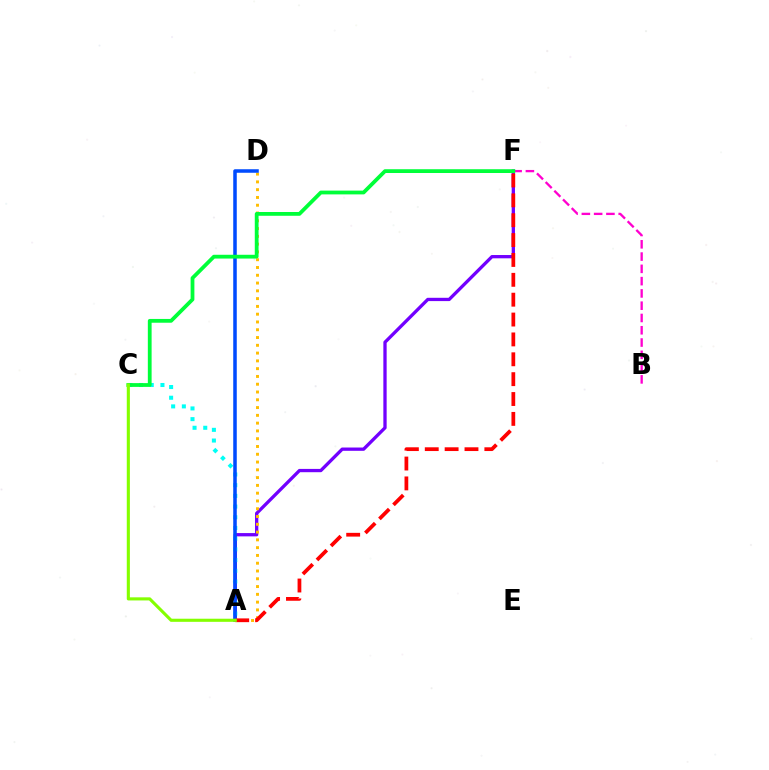{('A', 'F'): [{'color': '#7200ff', 'line_style': 'solid', 'thickness': 2.37}, {'color': '#ff0000', 'line_style': 'dashed', 'thickness': 2.7}], ('A', 'D'): [{'color': '#ffbd00', 'line_style': 'dotted', 'thickness': 2.11}, {'color': '#004bff', 'line_style': 'solid', 'thickness': 2.54}], ('A', 'C'): [{'color': '#00fff6', 'line_style': 'dotted', 'thickness': 2.91}, {'color': '#84ff00', 'line_style': 'solid', 'thickness': 2.24}], ('B', 'F'): [{'color': '#ff00cf', 'line_style': 'dashed', 'thickness': 1.67}], ('C', 'F'): [{'color': '#00ff39', 'line_style': 'solid', 'thickness': 2.72}]}